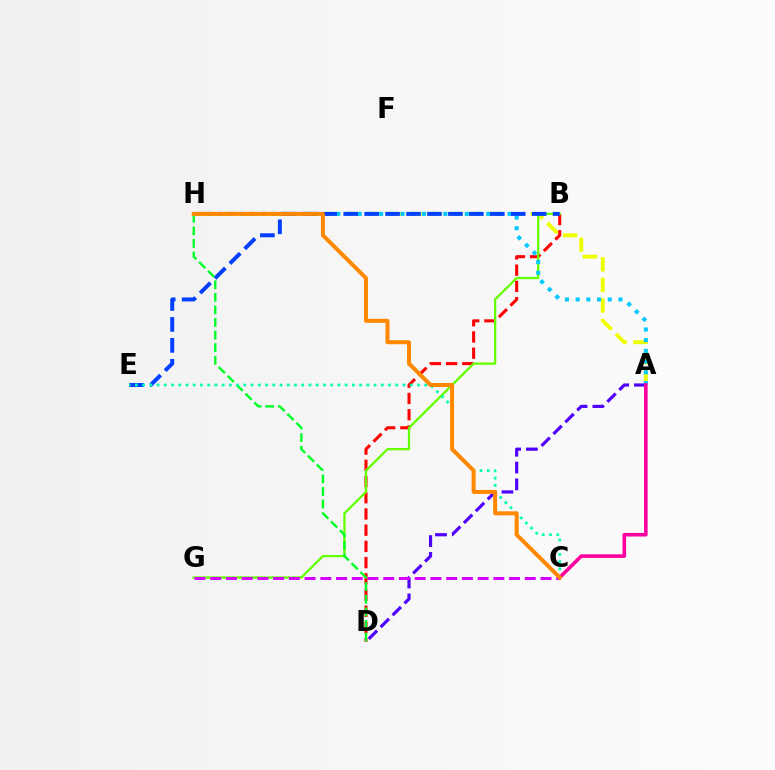{('A', 'H'): [{'color': '#eeff00', 'line_style': 'dashed', 'thickness': 2.79}, {'color': '#00c7ff', 'line_style': 'dotted', 'thickness': 2.91}], ('B', 'D'): [{'color': '#ff0000', 'line_style': 'dashed', 'thickness': 2.2}], ('B', 'G'): [{'color': '#66ff00', 'line_style': 'solid', 'thickness': 1.65}], ('B', 'E'): [{'color': '#003fff', 'line_style': 'dashed', 'thickness': 2.84}], ('D', 'H'): [{'color': '#00ff27', 'line_style': 'dashed', 'thickness': 1.71}], ('C', 'E'): [{'color': '#00ffaf', 'line_style': 'dotted', 'thickness': 1.97}], ('A', 'D'): [{'color': '#4f00ff', 'line_style': 'dashed', 'thickness': 2.28}], ('A', 'C'): [{'color': '#ff00a0', 'line_style': 'solid', 'thickness': 2.59}], ('C', 'G'): [{'color': '#d600ff', 'line_style': 'dashed', 'thickness': 2.14}], ('C', 'H'): [{'color': '#ff8800', 'line_style': 'solid', 'thickness': 2.88}]}